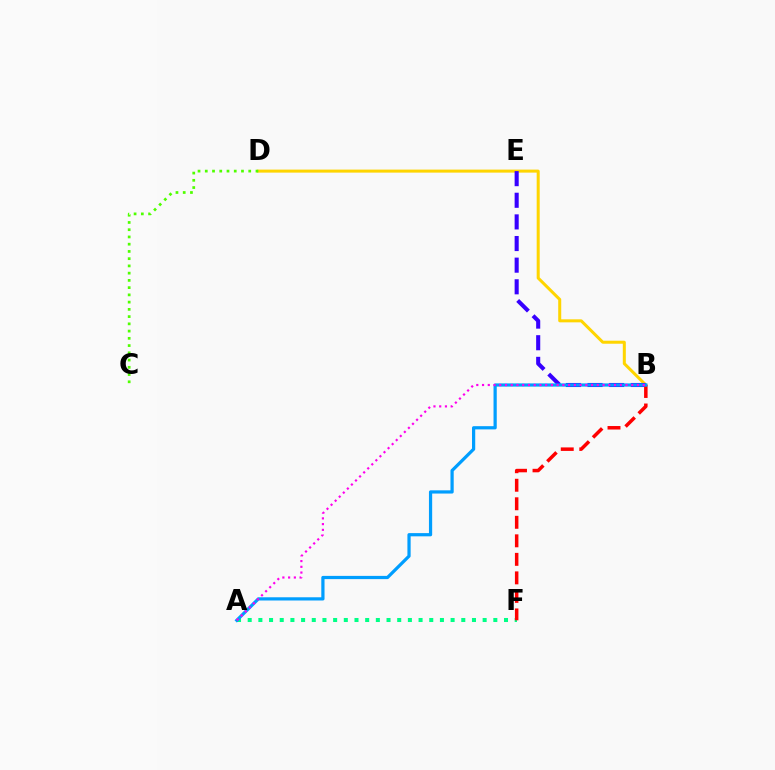{('A', 'F'): [{'color': '#00ff86', 'line_style': 'dotted', 'thickness': 2.9}], ('B', 'D'): [{'color': '#ffd500', 'line_style': 'solid', 'thickness': 2.17}], ('B', 'E'): [{'color': '#3700ff', 'line_style': 'dashed', 'thickness': 2.94}], ('B', 'F'): [{'color': '#ff0000', 'line_style': 'dashed', 'thickness': 2.52}], ('A', 'B'): [{'color': '#009eff', 'line_style': 'solid', 'thickness': 2.32}, {'color': '#ff00ed', 'line_style': 'dotted', 'thickness': 1.56}], ('C', 'D'): [{'color': '#4fff00', 'line_style': 'dotted', 'thickness': 1.97}]}